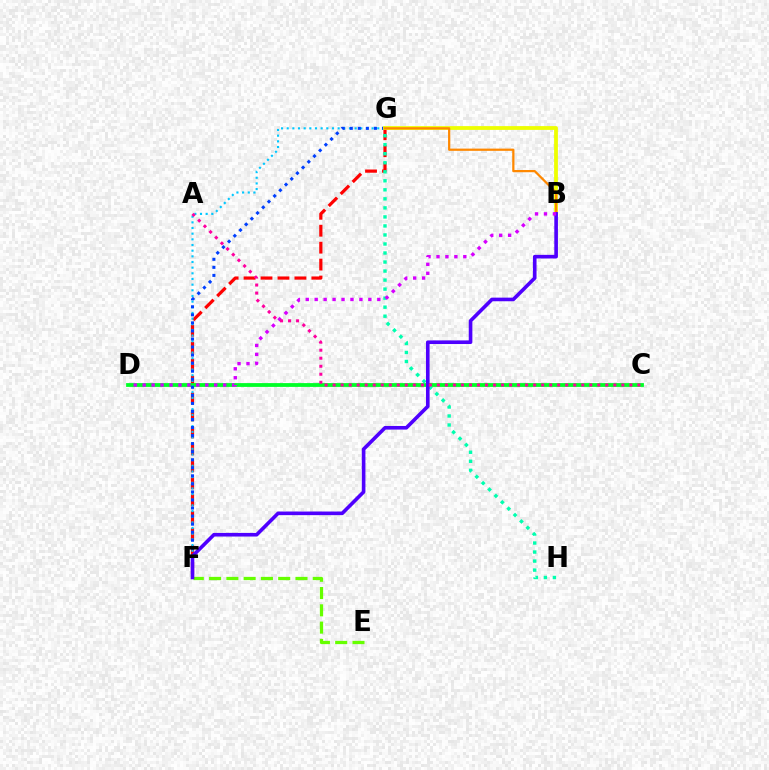{('F', 'G'): [{'color': '#ff0000', 'line_style': 'dashed', 'thickness': 2.3}, {'color': '#00c7ff', 'line_style': 'dotted', 'thickness': 1.54}, {'color': '#003fff', 'line_style': 'dotted', 'thickness': 2.19}], ('E', 'F'): [{'color': '#66ff00', 'line_style': 'dashed', 'thickness': 2.35}], ('C', 'D'): [{'color': '#00ff27', 'line_style': 'solid', 'thickness': 2.73}], ('B', 'G'): [{'color': '#eeff00', 'line_style': 'solid', 'thickness': 2.72}, {'color': '#ff8800', 'line_style': 'solid', 'thickness': 1.61}], ('G', 'H'): [{'color': '#00ffaf', 'line_style': 'dotted', 'thickness': 2.45}], ('B', 'F'): [{'color': '#4f00ff', 'line_style': 'solid', 'thickness': 2.61}], ('B', 'D'): [{'color': '#d600ff', 'line_style': 'dotted', 'thickness': 2.43}], ('A', 'C'): [{'color': '#ff00a0', 'line_style': 'dotted', 'thickness': 2.18}]}